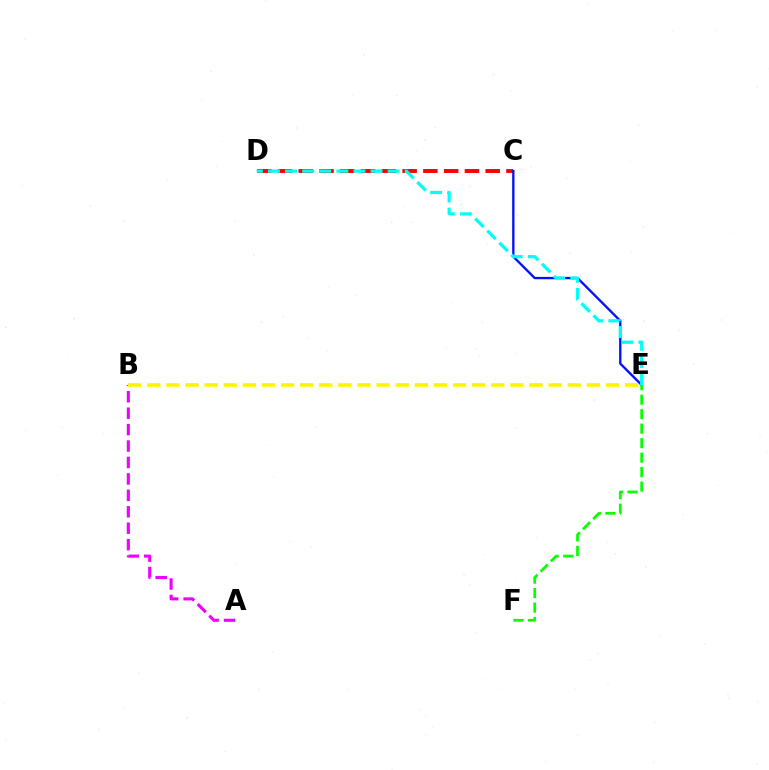{('C', 'D'): [{'color': '#ff0000', 'line_style': 'dashed', 'thickness': 2.82}], ('A', 'B'): [{'color': '#ee00ff', 'line_style': 'dashed', 'thickness': 2.23}], ('C', 'E'): [{'color': '#0010ff', 'line_style': 'solid', 'thickness': 1.68}], ('E', 'F'): [{'color': '#08ff00', 'line_style': 'dashed', 'thickness': 1.97}], ('D', 'E'): [{'color': '#00fff6', 'line_style': 'dashed', 'thickness': 2.32}], ('B', 'E'): [{'color': '#fcf500', 'line_style': 'dashed', 'thickness': 2.6}]}